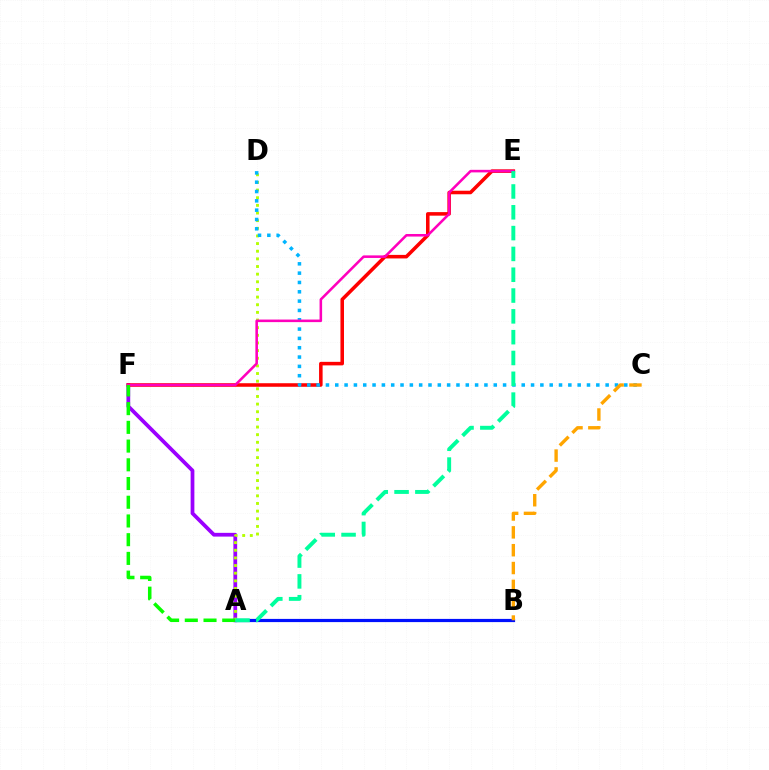{('A', 'B'): [{'color': '#0010ff', 'line_style': 'solid', 'thickness': 2.3}], ('A', 'F'): [{'color': '#9b00ff', 'line_style': 'solid', 'thickness': 2.7}, {'color': '#08ff00', 'line_style': 'dashed', 'thickness': 2.54}], ('A', 'D'): [{'color': '#b3ff00', 'line_style': 'dotted', 'thickness': 2.08}], ('E', 'F'): [{'color': '#ff0000', 'line_style': 'solid', 'thickness': 2.55}, {'color': '#ff00bd', 'line_style': 'solid', 'thickness': 1.85}], ('C', 'D'): [{'color': '#00b5ff', 'line_style': 'dotted', 'thickness': 2.53}], ('A', 'E'): [{'color': '#00ff9d', 'line_style': 'dashed', 'thickness': 2.83}], ('B', 'C'): [{'color': '#ffa500', 'line_style': 'dashed', 'thickness': 2.42}]}